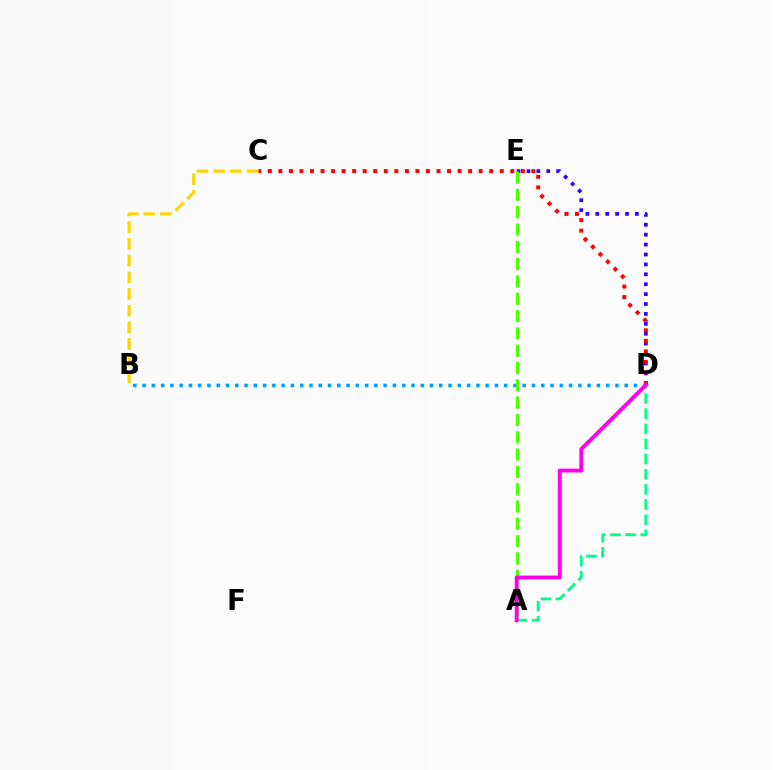{('A', 'D'): [{'color': '#00ff86', 'line_style': 'dashed', 'thickness': 2.06}, {'color': '#ff00ed', 'line_style': 'solid', 'thickness': 2.77}], ('D', 'E'): [{'color': '#3700ff', 'line_style': 'dotted', 'thickness': 2.69}], ('B', 'D'): [{'color': '#009eff', 'line_style': 'dotted', 'thickness': 2.52}], ('A', 'E'): [{'color': '#4fff00', 'line_style': 'dashed', 'thickness': 2.35}], ('C', 'D'): [{'color': '#ff0000', 'line_style': 'dotted', 'thickness': 2.86}], ('B', 'C'): [{'color': '#ffd500', 'line_style': 'dashed', 'thickness': 2.27}]}